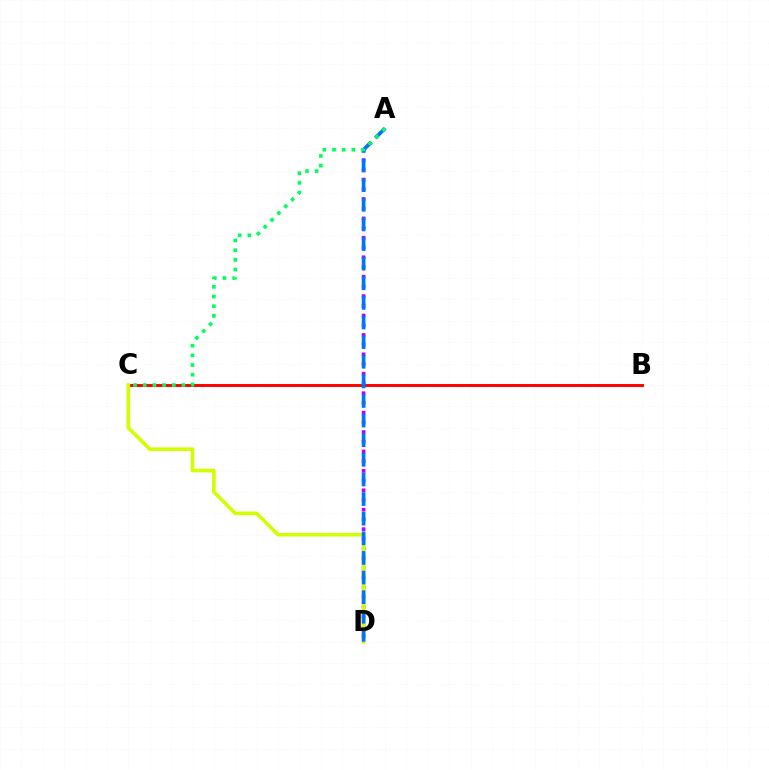{('A', 'D'): [{'color': '#b900ff', 'line_style': 'dotted', 'thickness': 2.64}, {'color': '#0074ff', 'line_style': 'dashed', 'thickness': 2.67}], ('B', 'C'): [{'color': '#ff0000', 'line_style': 'solid', 'thickness': 2.1}], ('C', 'D'): [{'color': '#d1ff00', 'line_style': 'solid', 'thickness': 2.59}], ('A', 'C'): [{'color': '#00ff5c', 'line_style': 'dotted', 'thickness': 2.63}]}